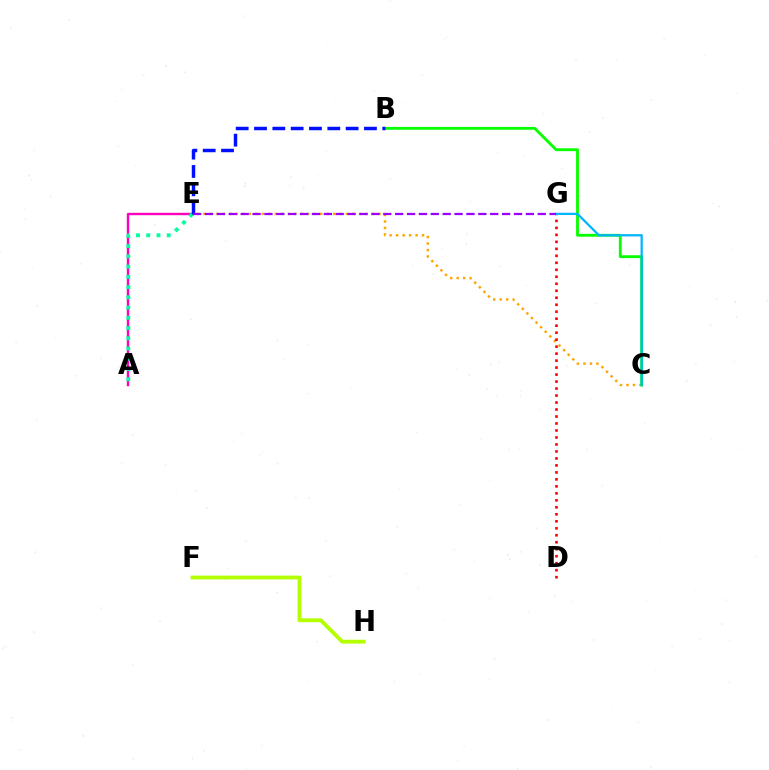{('A', 'E'): [{'color': '#ff00bd', 'line_style': 'solid', 'thickness': 1.73}, {'color': '#00ff9d', 'line_style': 'dotted', 'thickness': 2.78}], ('C', 'E'): [{'color': '#ffa500', 'line_style': 'dotted', 'thickness': 1.76}], ('B', 'C'): [{'color': '#08ff00', 'line_style': 'solid', 'thickness': 2.04}], ('D', 'G'): [{'color': '#ff0000', 'line_style': 'dotted', 'thickness': 1.9}], ('F', 'H'): [{'color': '#b3ff00', 'line_style': 'solid', 'thickness': 2.77}], ('B', 'E'): [{'color': '#0010ff', 'line_style': 'dashed', 'thickness': 2.49}], ('C', 'G'): [{'color': '#00b5ff', 'line_style': 'solid', 'thickness': 1.61}], ('E', 'G'): [{'color': '#9b00ff', 'line_style': 'dashed', 'thickness': 1.61}]}